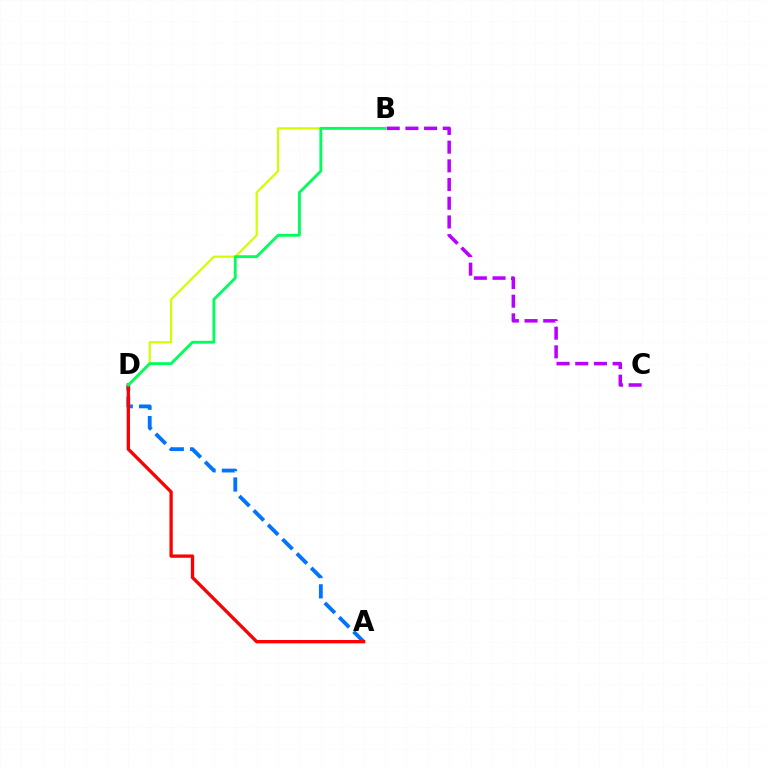{('A', 'D'): [{'color': '#0074ff', 'line_style': 'dashed', 'thickness': 2.76}, {'color': '#ff0000', 'line_style': 'solid', 'thickness': 2.39}], ('B', 'D'): [{'color': '#d1ff00', 'line_style': 'solid', 'thickness': 1.59}, {'color': '#00ff5c', 'line_style': 'solid', 'thickness': 2.05}], ('B', 'C'): [{'color': '#b900ff', 'line_style': 'dashed', 'thickness': 2.54}]}